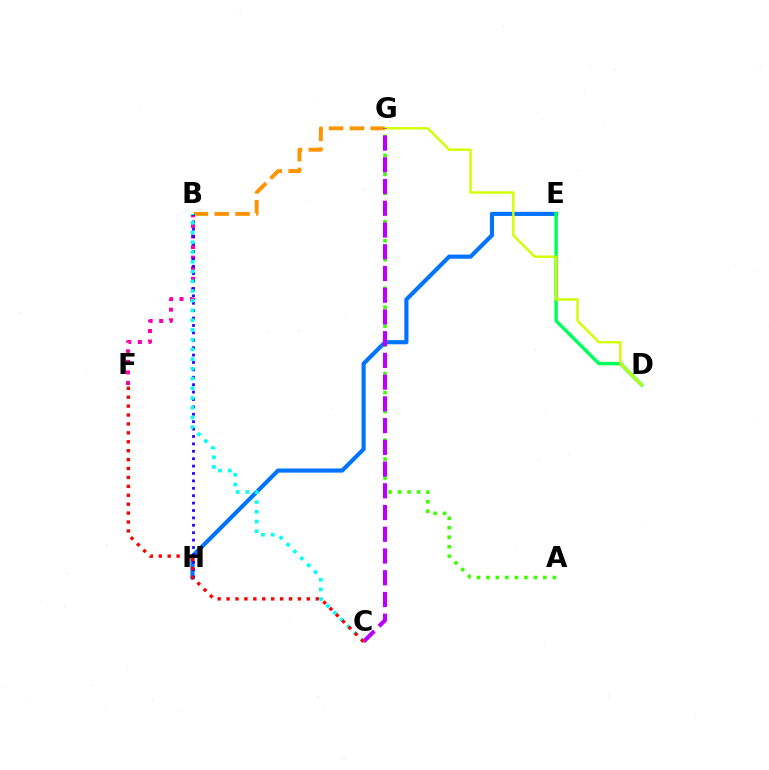{('B', 'F'): [{'color': '#ff00ac', 'line_style': 'dotted', 'thickness': 2.87}], ('A', 'G'): [{'color': '#3dff00', 'line_style': 'dotted', 'thickness': 2.58}], ('B', 'G'): [{'color': '#ff9400', 'line_style': 'dashed', 'thickness': 2.83}], ('E', 'H'): [{'color': '#0074ff', 'line_style': 'solid', 'thickness': 2.98}], ('D', 'E'): [{'color': '#00ff5c', 'line_style': 'solid', 'thickness': 2.47}], ('D', 'G'): [{'color': '#d1ff00', 'line_style': 'solid', 'thickness': 1.74}], ('B', 'H'): [{'color': '#2500ff', 'line_style': 'dotted', 'thickness': 2.01}], ('C', 'G'): [{'color': '#b900ff', 'line_style': 'dashed', 'thickness': 2.95}], ('B', 'C'): [{'color': '#00fff6', 'line_style': 'dotted', 'thickness': 2.64}], ('C', 'F'): [{'color': '#ff0000', 'line_style': 'dotted', 'thickness': 2.42}]}